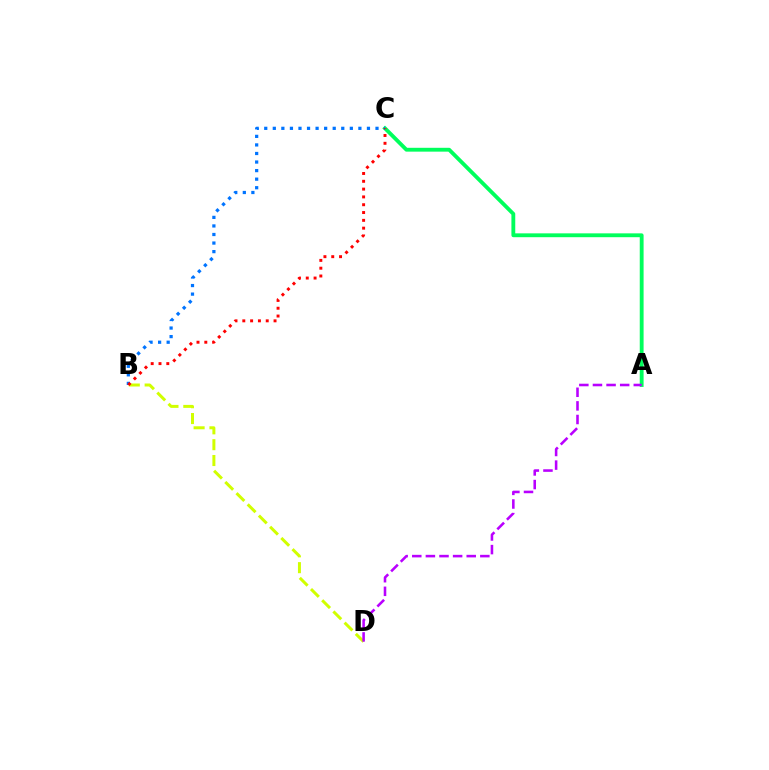{('A', 'C'): [{'color': '#00ff5c', 'line_style': 'solid', 'thickness': 2.77}], ('B', 'D'): [{'color': '#d1ff00', 'line_style': 'dashed', 'thickness': 2.15}], ('B', 'C'): [{'color': '#0074ff', 'line_style': 'dotted', 'thickness': 2.33}, {'color': '#ff0000', 'line_style': 'dotted', 'thickness': 2.12}], ('A', 'D'): [{'color': '#b900ff', 'line_style': 'dashed', 'thickness': 1.85}]}